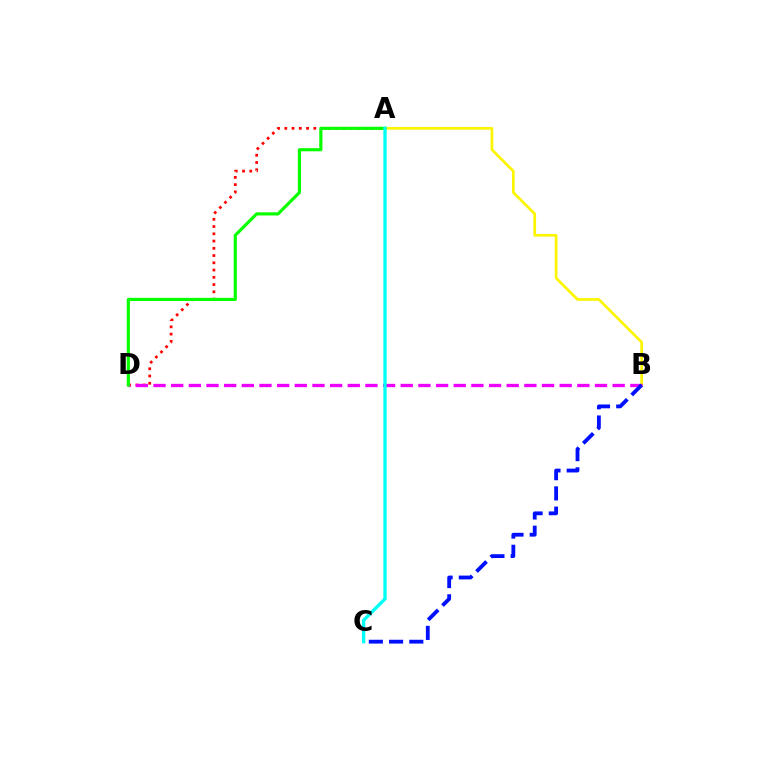{('A', 'D'): [{'color': '#ff0000', 'line_style': 'dotted', 'thickness': 1.97}, {'color': '#08ff00', 'line_style': 'solid', 'thickness': 2.27}], ('A', 'B'): [{'color': '#fcf500', 'line_style': 'solid', 'thickness': 1.93}], ('B', 'D'): [{'color': '#ee00ff', 'line_style': 'dashed', 'thickness': 2.4}], ('B', 'C'): [{'color': '#0010ff', 'line_style': 'dashed', 'thickness': 2.75}], ('A', 'C'): [{'color': '#00fff6', 'line_style': 'solid', 'thickness': 2.4}]}